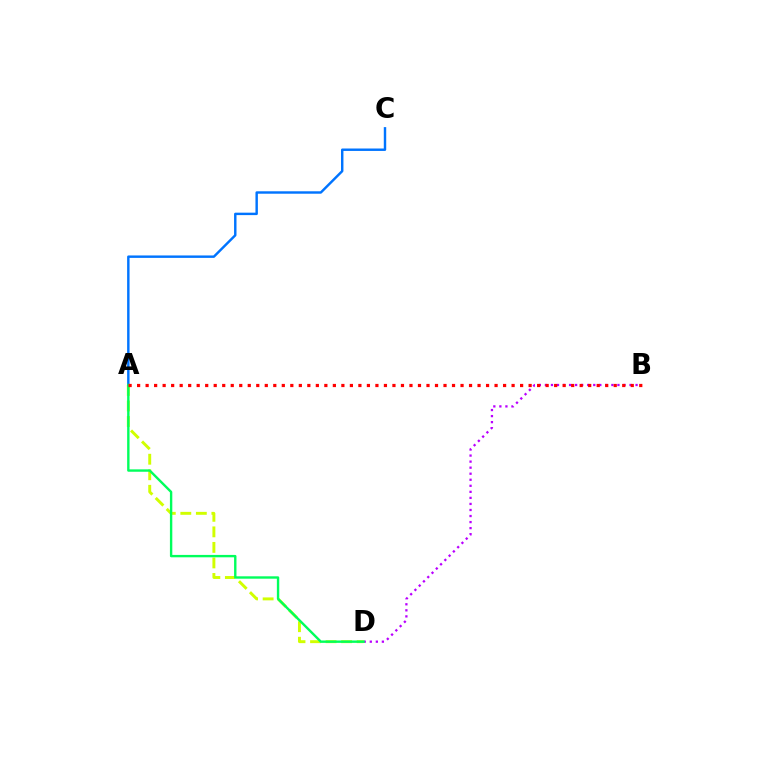{('A', 'D'): [{'color': '#d1ff00', 'line_style': 'dashed', 'thickness': 2.11}, {'color': '#00ff5c', 'line_style': 'solid', 'thickness': 1.72}], ('A', 'C'): [{'color': '#0074ff', 'line_style': 'solid', 'thickness': 1.75}], ('B', 'D'): [{'color': '#b900ff', 'line_style': 'dotted', 'thickness': 1.64}], ('A', 'B'): [{'color': '#ff0000', 'line_style': 'dotted', 'thickness': 2.31}]}